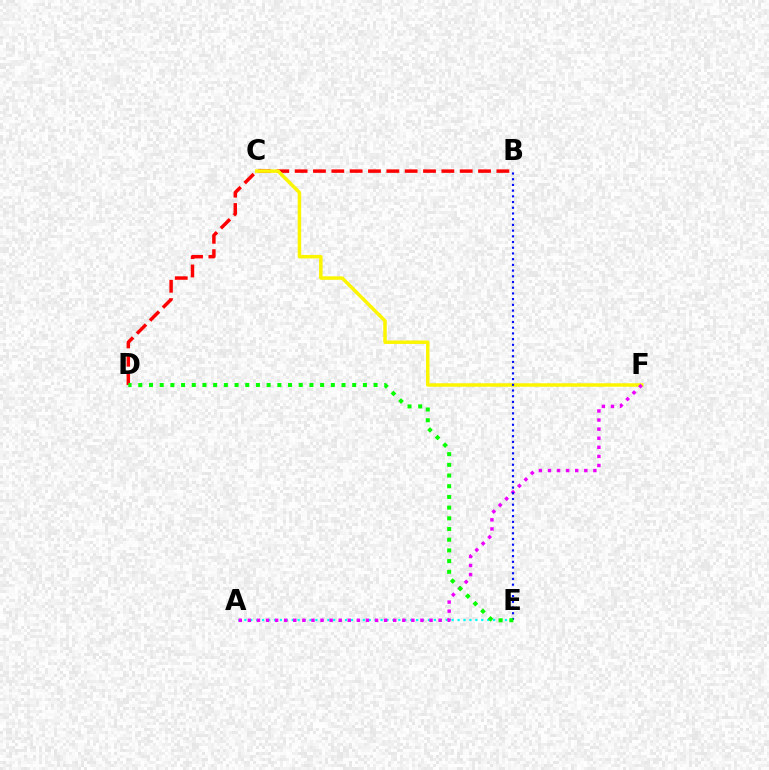{('B', 'D'): [{'color': '#ff0000', 'line_style': 'dashed', 'thickness': 2.49}], ('A', 'E'): [{'color': '#00fff6', 'line_style': 'dotted', 'thickness': 1.61}], ('C', 'F'): [{'color': '#fcf500', 'line_style': 'solid', 'thickness': 2.51}], ('A', 'F'): [{'color': '#ee00ff', 'line_style': 'dotted', 'thickness': 2.47}], ('B', 'E'): [{'color': '#0010ff', 'line_style': 'dotted', 'thickness': 1.55}], ('D', 'E'): [{'color': '#08ff00', 'line_style': 'dotted', 'thickness': 2.91}]}